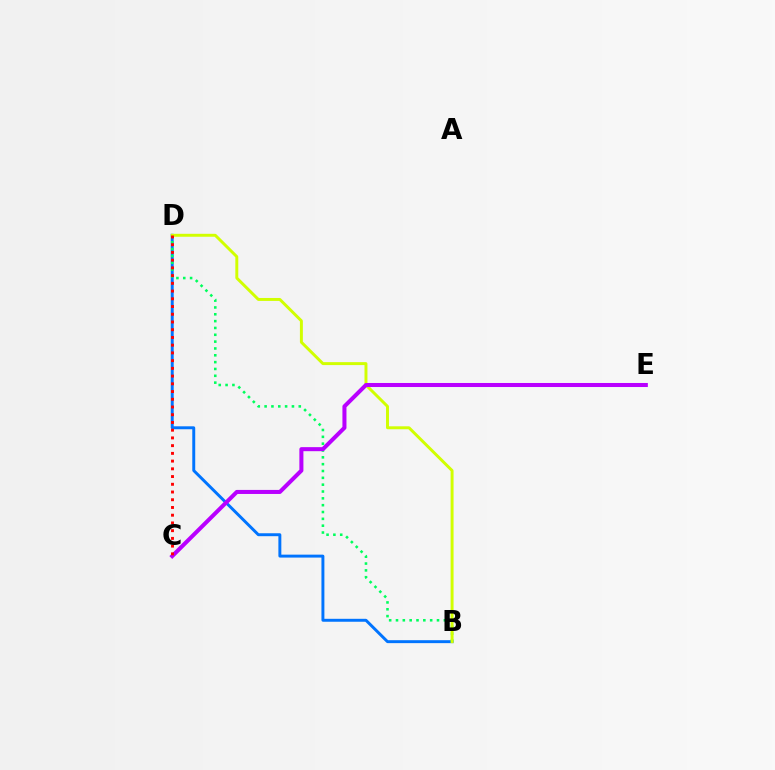{('B', 'D'): [{'color': '#0074ff', 'line_style': 'solid', 'thickness': 2.12}, {'color': '#00ff5c', 'line_style': 'dotted', 'thickness': 1.86}, {'color': '#d1ff00', 'line_style': 'solid', 'thickness': 2.12}], ('C', 'E'): [{'color': '#b900ff', 'line_style': 'solid', 'thickness': 2.91}], ('C', 'D'): [{'color': '#ff0000', 'line_style': 'dotted', 'thickness': 2.1}]}